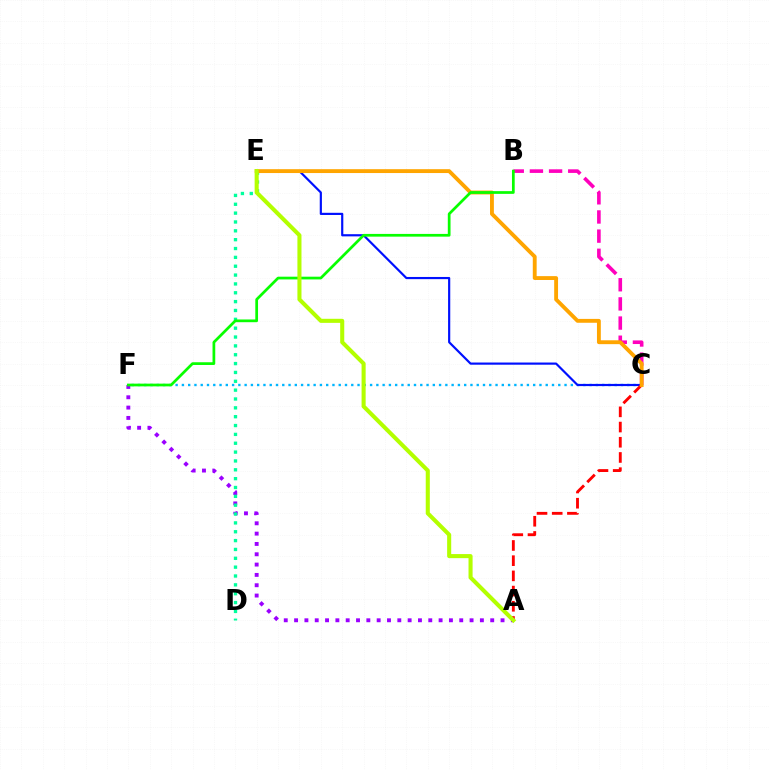{('B', 'C'): [{'color': '#ff00bd', 'line_style': 'dashed', 'thickness': 2.6}], ('C', 'F'): [{'color': '#00b5ff', 'line_style': 'dotted', 'thickness': 1.7}], ('C', 'E'): [{'color': '#0010ff', 'line_style': 'solid', 'thickness': 1.57}, {'color': '#ffa500', 'line_style': 'solid', 'thickness': 2.78}], ('A', 'C'): [{'color': '#ff0000', 'line_style': 'dashed', 'thickness': 2.07}], ('A', 'F'): [{'color': '#9b00ff', 'line_style': 'dotted', 'thickness': 2.8}], ('D', 'E'): [{'color': '#00ff9d', 'line_style': 'dotted', 'thickness': 2.4}], ('B', 'F'): [{'color': '#08ff00', 'line_style': 'solid', 'thickness': 1.96}], ('A', 'E'): [{'color': '#b3ff00', 'line_style': 'solid', 'thickness': 2.93}]}